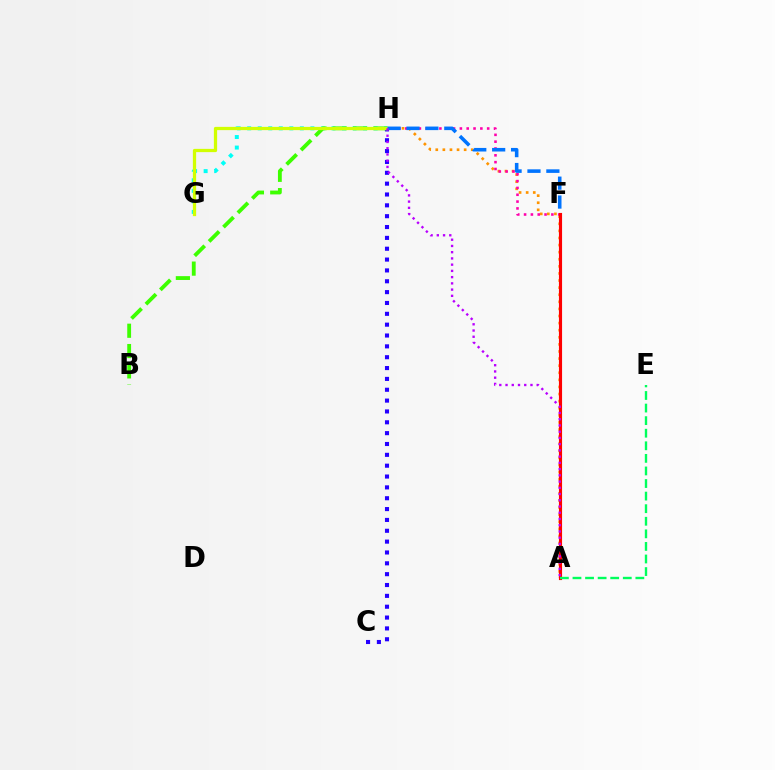{('A', 'H'): [{'color': '#ff9400', 'line_style': 'dotted', 'thickness': 1.93}, {'color': '#b900ff', 'line_style': 'dotted', 'thickness': 1.69}], ('G', 'H'): [{'color': '#00fff6', 'line_style': 'dotted', 'thickness': 2.86}, {'color': '#d1ff00', 'line_style': 'solid', 'thickness': 2.35}], ('F', 'H'): [{'color': '#ff00ac', 'line_style': 'dotted', 'thickness': 1.85}, {'color': '#0074ff', 'line_style': 'dashed', 'thickness': 2.57}], ('C', 'H'): [{'color': '#2500ff', 'line_style': 'dotted', 'thickness': 2.95}], ('A', 'F'): [{'color': '#ff0000', 'line_style': 'solid', 'thickness': 2.26}], ('B', 'H'): [{'color': '#3dff00', 'line_style': 'dashed', 'thickness': 2.76}], ('A', 'E'): [{'color': '#00ff5c', 'line_style': 'dashed', 'thickness': 1.71}]}